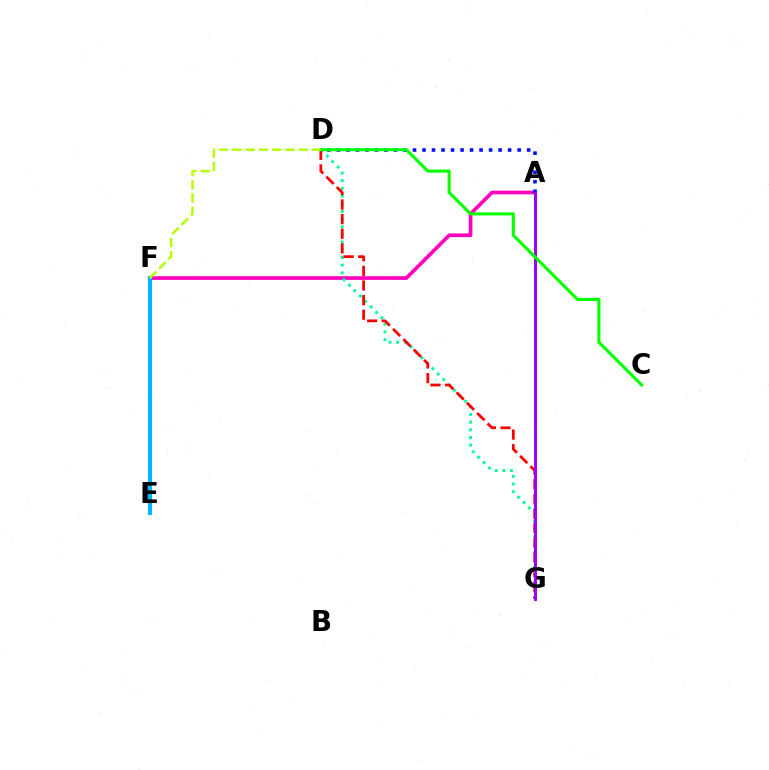{('A', 'G'): [{'color': '#ffa500', 'line_style': 'dashed', 'thickness': 1.5}, {'color': '#9b00ff', 'line_style': 'solid', 'thickness': 2.1}], ('A', 'F'): [{'color': '#ff00bd', 'line_style': 'solid', 'thickness': 2.66}], ('D', 'G'): [{'color': '#00ff9d', 'line_style': 'dotted', 'thickness': 2.09}, {'color': '#ff0000', 'line_style': 'dashed', 'thickness': 1.99}], ('E', 'F'): [{'color': '#00b5ff', 'line_style': 'solid', 'thickness': 2.97}], ('A', 'D'): [{'color': '#0010ff', 'line_style': 'dotted', 'thickness': 2.58}], ('C', 'D'): [{'color': '#08ff00', 'line_style': 'solid', 'thickness': 2.23}], ('D', 'F'): [{'color': '#b3ff00', 'line_style': 'dashed', 'thickness': 1.8}]}